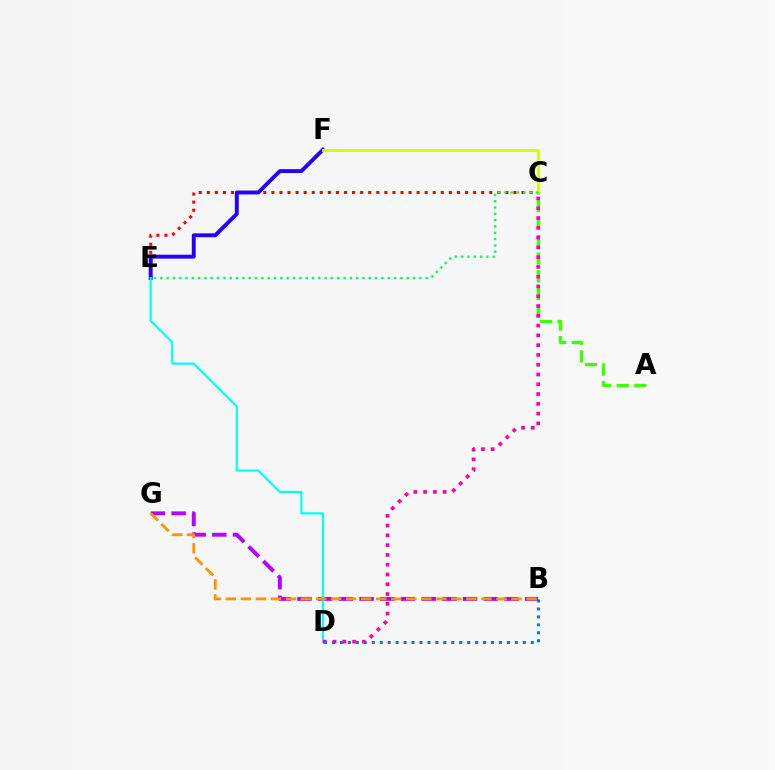{('C', 'E'): [{'color': '#ff0000', 'line_style': 'dotted', 'thickness': 2.19}, {'color': '#00ff5c', 'line_style': 'dotted', 'thickness': 1.72}], ('B', 'G'): [{'color': '#b900ff', 'line_style': 'dashed', 'thickness': 2.81}, {'color': '#ff9400', 'line_style': 'dashed', 'thickness': 2.04}], ('E', 'F'): [{'color': '#2500ff', 'line_style': 'solid', 'thickness': 2.81}], ('D', 'E'): [{'color': '#00fff6', 'line_style': 'solid', 'thickness': 1.55}], ('C', 'F'): [{'color': '#d1ff00', 'line_style': 'solid', 'thickness': 2.03}], ('A', 'C'): [{'color': '#3dff00', 'line_style': 'dashed', 'thickness': 2.39}], ('C', 'D'): [{'color': '#ff00ac', 'line_style': 'dotted', 'thickness': 2.66}], ('B', 'D'): [{'color': '#0074ff', 'line_style': 'dotted', 'thickness': 2.16}]}